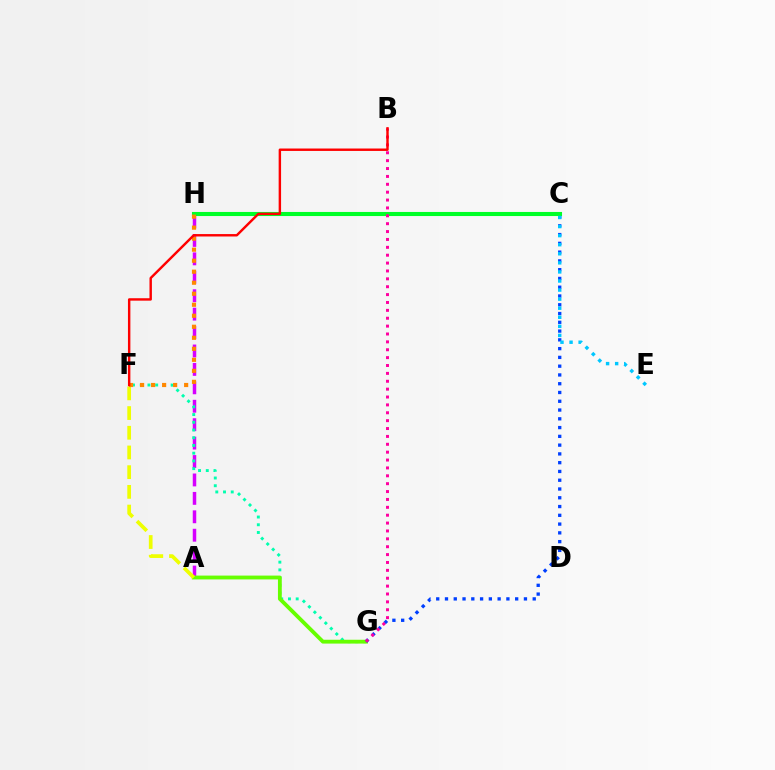{('A', 'H'): [{'color': '#d600ff', 'line_style': 'dashed', 'thickness': 2.5}], ('F', 'G'): [{'color': '#00ffaf', 'line_style': 'dotted', 'thickness': 2.1}], ('A', 'G'): [{'color': '#66ff00', 'line_style': 'solid', 'thickness': 2.76}], ('C', 'G'): [{'color': '#003fff', 'line_style': 'dotted', 'thickness': 2.38}], ('C', 'H'): [{'color': '#4f00ff', 'line_style': 'dotted', 'thickness': 2.16}, {'color': '#00ff27', 'line_style': 'solid', 'thickness': 2.94}], ('A', 'F'): [{'color': '#eeff00', 'line_style': 'dashed', 'thickness': 2.68}], ('B', 'G'): [{'color': '#ff00a0', 'line_style': 'dotted', 'thickness': 2.14}], ('C', 'E'): [{'color': '#00c7ff', 'line_style': 'dotted', 'thickness': 2.46}], ('F', 'H'): [{'color': '#ff8800', 'line_style': 'dotted', 'thickness': 2.99}], ('B', 'F'): [{'color': '#ff0000', 'line_style': 'solid', 'thickness': 1.75}]}